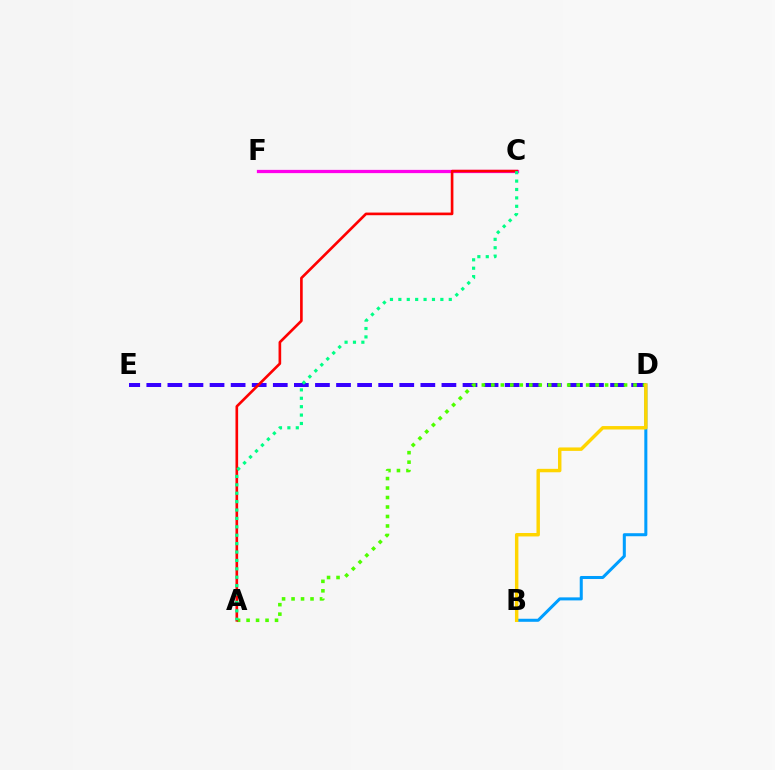{('D', 'E'): [{'color': '#3700ff', 'line_style': 'dashed', 'thickness': 2.86}], ('B', 'D'): [{'color': '#009eff', 'line_style': 'solid', 'thickness': 2.19}, {'color': '#ffd500', 'line_style': 'solid', 'thickness': 2.48}], ('A', 'D'): [{'color': '#4fff00', 'line_style': 'dotted', 'thickness': 2.58}], ('C', 'F'): [{'color': '#ff00ed', 'line_style': 'solid', 'thickness': 2.35}], ('A', 'C'): [{'color': '#ff0000', 'line_style': 'solid', 'thickness': 1.9}, {'color': '#00ff86', 'line_style': 'dotted', 'thickness': 2.28}]}